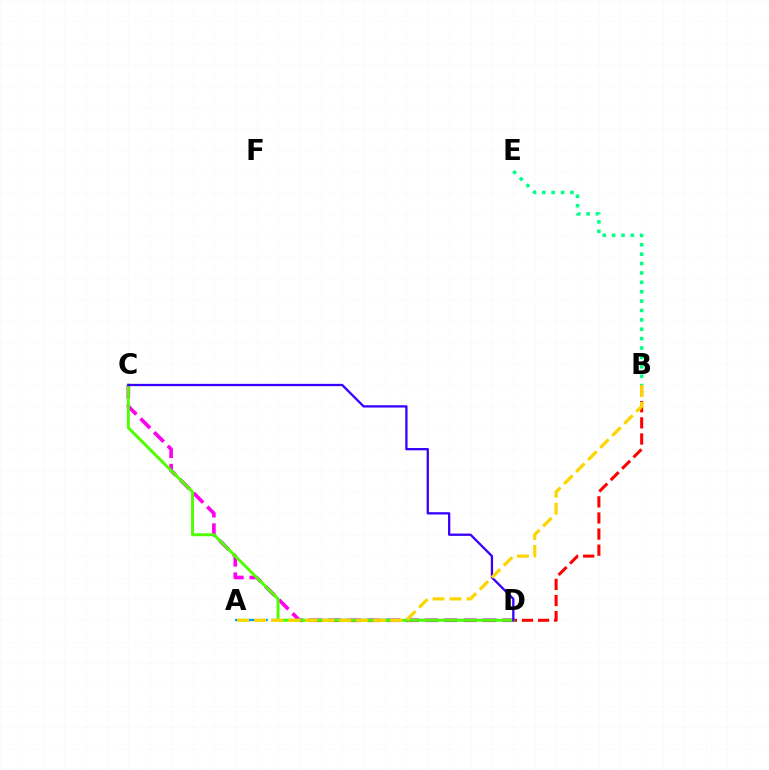{('B', 'D'): [{'color': '#ff0000', 'line_style': 'dashed', 'thickness': 2.19}], ('C', 'D'): [{'color': '#ff00ed', 'line_style': 'dashed', 'thickness': 2.62}, {'color': '#4fff00', 'line_style': 'solid', 'thickness': 2.12}, {'color': '#3700ff', 'line_style': 'solid', 'thickness': 1.65}], ('B', 'E'): [{'color': '#00ff86', 'line_style': 'dotted', 'thickness': 2.55}], ('A', 'D'): [{'color': '#009eff', 'line_style': 'dashed', 'thickness': 1.65}], ('A', 'B'): [{'color': '#ffd500', 'line_style': 'dashed', 'thickness': 2.31}]}